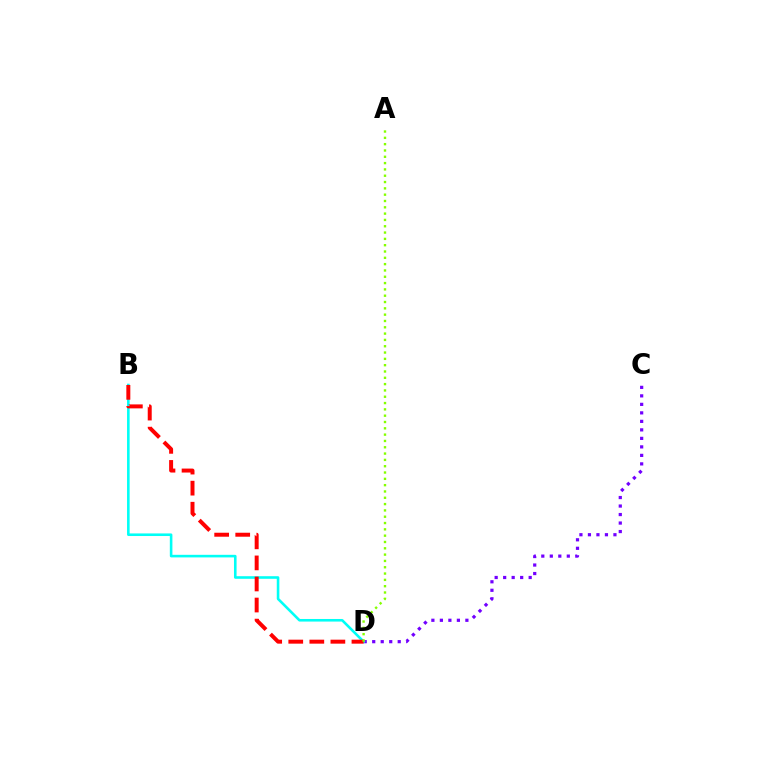{('C', 'D'): [{'color': '#7200ff', 'line_style': 'dotted', 'thickness': 2.31}], ('B', 'D'): [{'color': '#00fff6', 'line_style': 'solid', 'thickness': 1.87}, {'color': '#ff0000', 'line_style': 'dashed', 'thickness': 2.86}], ('A', 'D'): [{'color': '#84ff00', 'line_style': 'dotted', 'thickness': 1.72}]}